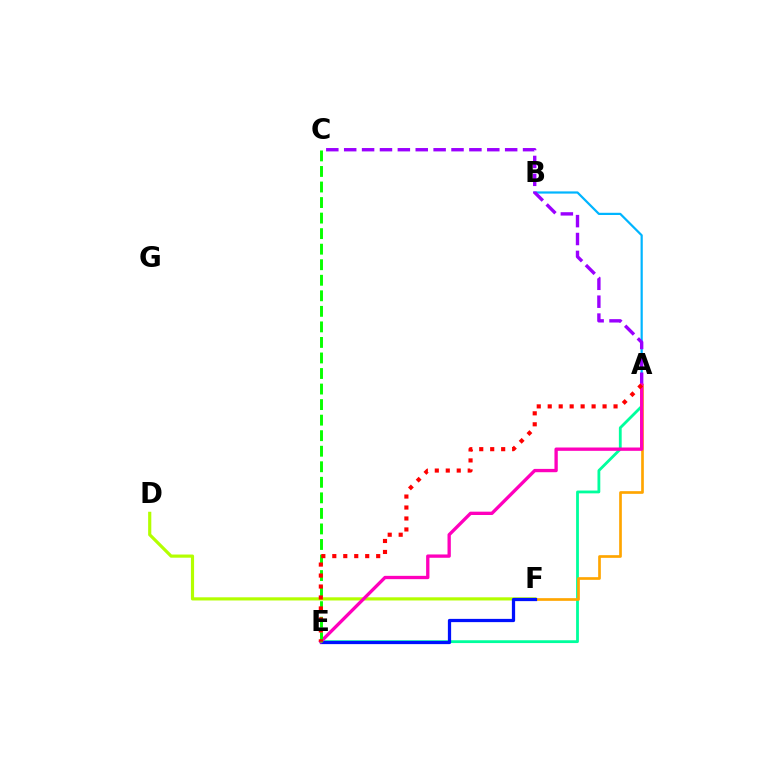{('A', 'E'): [{'color': '#00ff9d', 'line_style': 'solid', 'thickness': 2.02}, {'color': '#ff00bd', 'line_style': 'solid', 'thickness': 2.39}, {'color': '#ff0000', 'line_style': 'dotted', 'thickness': 2.98}], ('A', 'B'): [{'color': '#00b5ff', 'line_style': 'solid', 'thickness': 1.59}], ('A', 'F'): [{'color': '#ffa500', 'line_style': 'solid', 'thickness': 1.93}], ('D', 'F'): [{'color': '#b3ff00', 'line_style': 'solid', 'thickness': 2.28}], ('A', 'C'): [{'color': '#9b00ff', 'line_style': 'dashed', 'thickness': 2.43}], ('E', 'F'): [{'color': '#0010ff', 'line_style': 'solid', 'thickness': 2.34}], ('C', 'E'): [{'color': '#08ff00', 'line_style': 'dashed', 'thickness': 2.11}]}